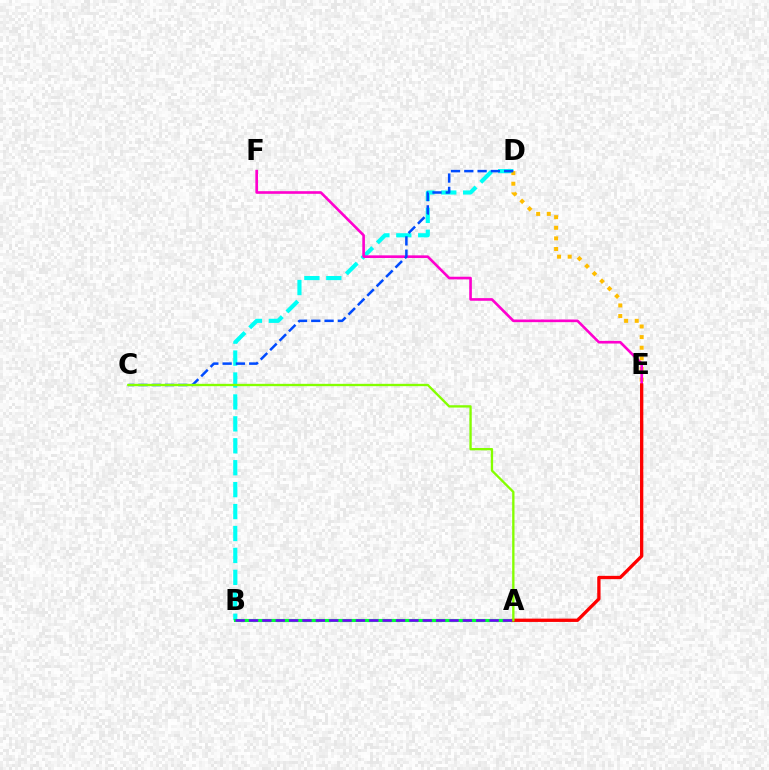{('B', 'D'): [{'color': '#00fff6', 'line_style': 'dashed', 'thickness': 2.98}], ('D', 'E'): [{'color': '#ffbd00', 'line_style': 'dotted', 'thickness': 2.88}], ('A', 'B'): [{'color': '#00ff39', 'line_style': 'solid', 'thickness': 2.25}, {'color': '#7200ff', 'line_style': 'dashed', 'thickness': 1.82}], ('E', 'F'): [{'color': '#ff00cf', 'line_style': 'solid', 'thickness': 1.9}], ('C', 'D'): [{'color': '#004bff', 'line_style': 'dashed', 'thickness': 1.81}], ('A', 'E'): [{'color': '#ff0000', 'line_style': 'solid', 'thickness': 2.38}], ('A', 'C'): [{'color': '#84ff00', 'line_style': 'solid', 'thickness': 1.68}]}